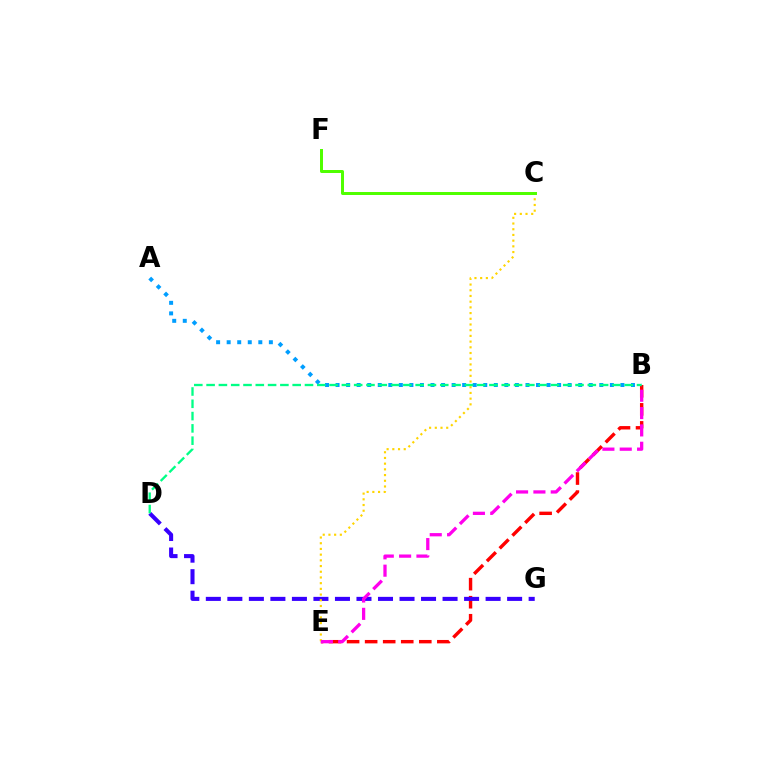{('B', 'E'): [{'color': '#ff0000', 'line_style': 'dashed', 'thickness': 2.45}, {'color': '#ff00ed', 'line_style': 'dashed', 'thickness': 2.36}], ('D', 'G'): [{'color': '#3700ff', 'line_style': 'dashed', 'thickness': 2.92}], ('C', 'E'): [{'color': '#ffd500', 'line_style': 'dotted', 'thickness': 1.55}], ('A', 'B'): [{'color': '#009eff', 'line_style': 'dotted', 'thickness': 2.87}], ('C', 'F'): [{'color': '#4fff00', 'line_style': 'solid', 'thickness': 2.15}], ('B', 'D'): [{'color': '#00ff86', 'line_style': 'dashed', 'thickness': 1.67}]}